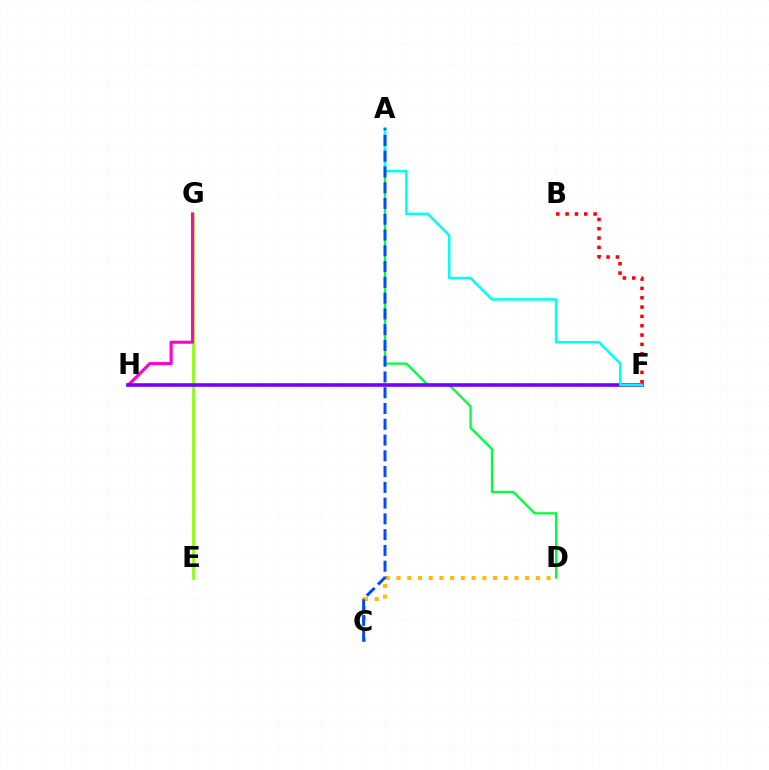{('A', 'D'): [{'color': '#00ff39', 'line_style': 'solid', 'thickness': 1.63}], ('E', 'G'): [{'color': '#84ff00', 'line_style': 'solid', 'thickness': 1.9}], ('G', 'H'): [{'color': '#ff00cf', 'line_style': 'solid', 'thickness': 2.23}], ('F', 'H'): [{'color': '#7200ff', 'line_style': 'solid', 'thickness': 2.59}], ('B', 'F'): [{'color': '#ff0000', 'line_style': 'dotted', 'thickness': 2.54}], ('A', 'F'): [{'color': '#00fff6', 'line_style': 'solid', 'thickness': 1.84}], ('C', 'D'): [{'color': '#ffbd00', 'line_style': 'dotted', 'thickness': 2.91}], ('A', 'C'): [{'color': '#004bff', 'line_style': 'dashed', 'thickness': 2.14}]}